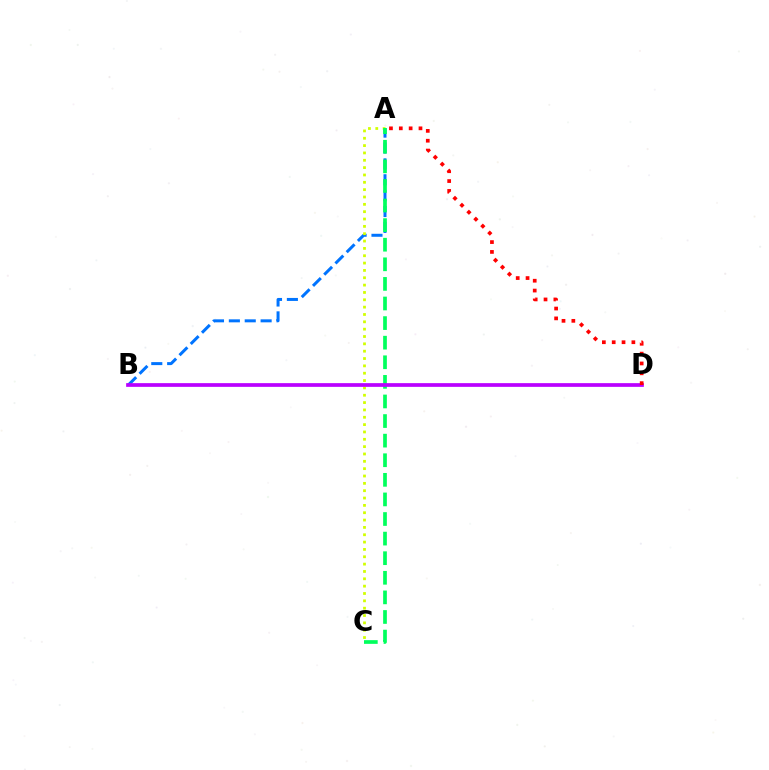{('A', 'B'): [{'color': '#0074ff', 'line_style': 'dashed', 'thickness': 2.16}], ('A', 'C'): [{'color': '#d1ff00', 'line_style': 'dotted', 'thickness': 1.99}, {'color': '#00ff5c', 'line_style': 'dashed', 'thickness': 2.66}], ('B', 'D'): [{'color': '#b900ff', 'line_style': 'solid', 'thickness': 2.67}], ('A', 'D'): [{'color': '#ff0000', 'line_style': 'dotted', 'thickness': 2.67}]}